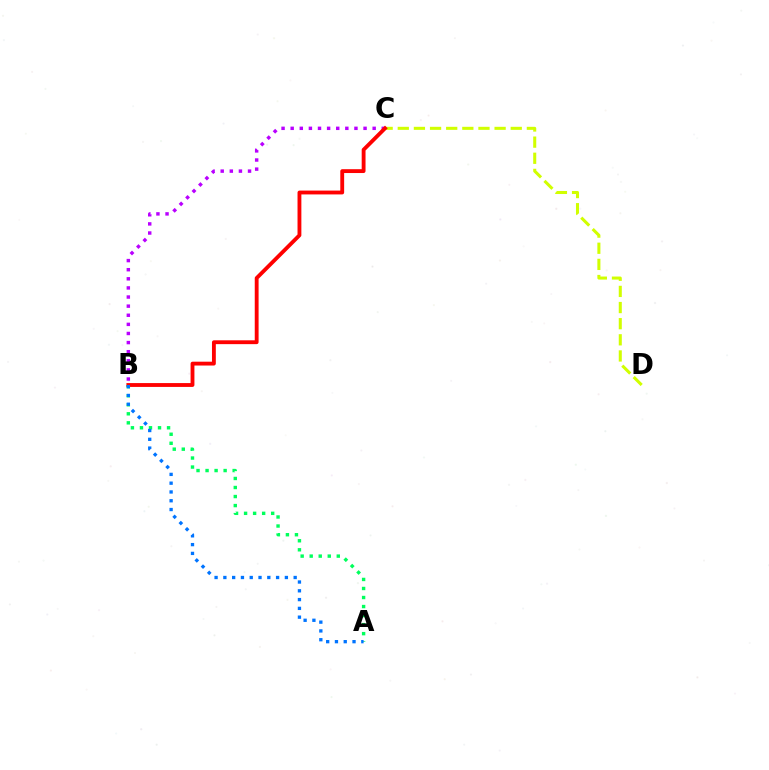{('B', 'C'): [{'color': '#b900ff', 'line_style': 'dotted', 'thickness': 2.48}, {'color': '#ff0000', 'line_style': 'solid', 'thickness': 2.77}], ('C', 'D'): [{'color': '#d1ff00', 'line_style': 'dashed', 'thickness': 2.19}], ('A', 'B'): [{'color': '#00ff5c', 'line_style': 'dotted', 'thickness': 2.45}, {'color': '#0074ff', 'line_style': 'dotted', 'thickness': 2.39}]}